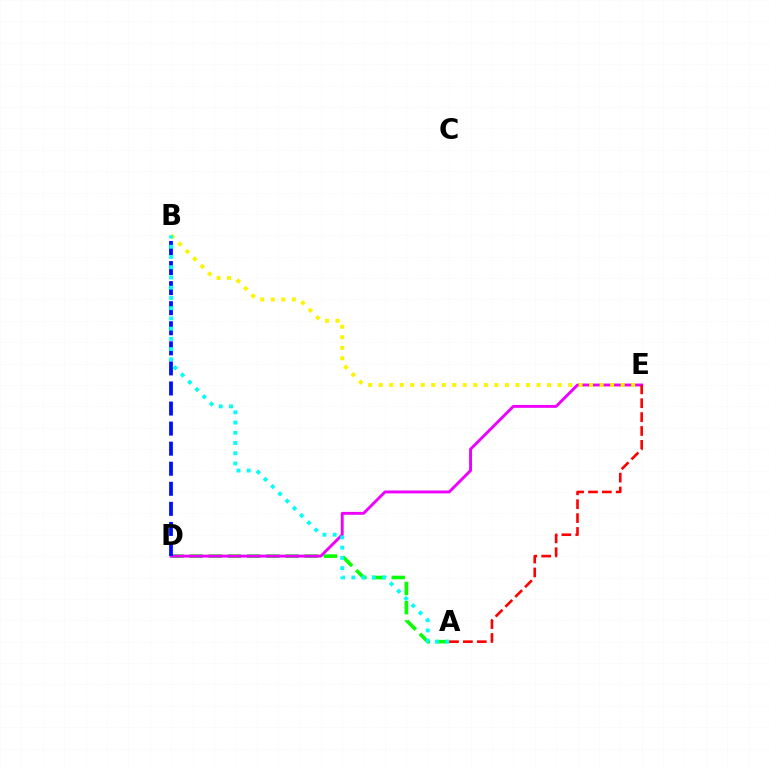{('A', 'D'): [{'color': '#08ff00', 'line_style': 'dashed', 'thickness': 2.61}], ('D', 'E'): [{'color': '#ee00ff', 'line_style': 'solid', 'thickness': 2.08}], ('B', 'D'): [{'color': '#0010ff', 'line_style': 'dashed', 'thickness': 2.73}], ('B', 'E'): [{'color': '#fcf500', 'line_style': 'dotted', 'thickness': 2.86}], ('A', 'B'): [{'color': '#00fff6', 'line_style': 'dotted', 'thickness': 2.78}], ('A', 'E'): [{'color': '#ff0000', 'line_style': 'dashed', 'thickness': 1.88}]}